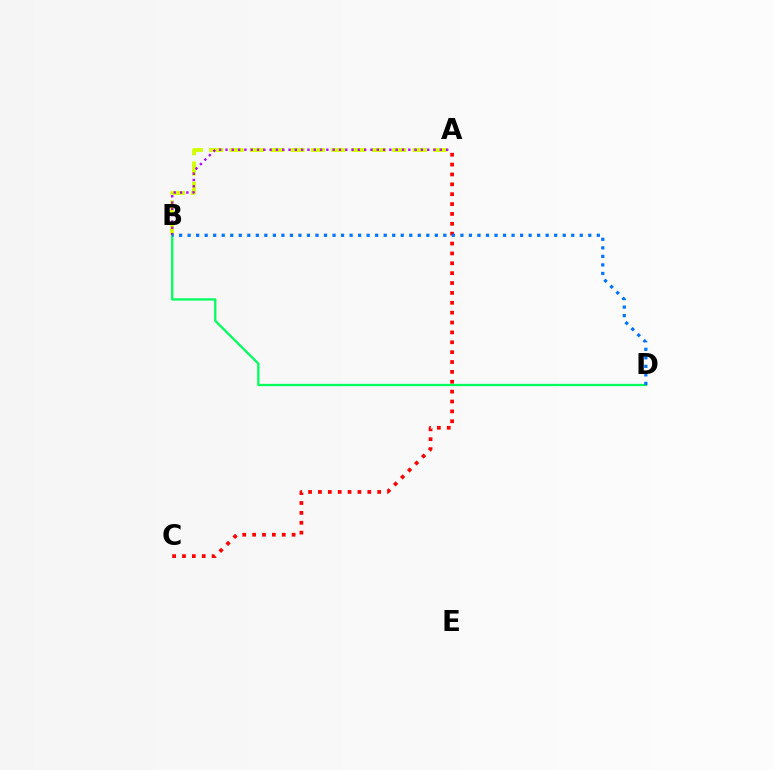{('A', 'C'): [{'color': '#ff0000', 'line_style': 'dotted', 'thickness': 2.68}], ('B', 'D'): [{'color': '#00ff5c', 'line_style': 'solid', 'thickness': 1.64}, {'color': '#0074ff', 'line_style': 'dotted', 'thickness': 2.32}], ('A', 'B'): [{'color': '#d1ff00', 'line_style': 'dashed', 'thickness': 2.76}, {'color': '#b900ff', 'line_style': 'dotted', 'thickness': 1.71}]}